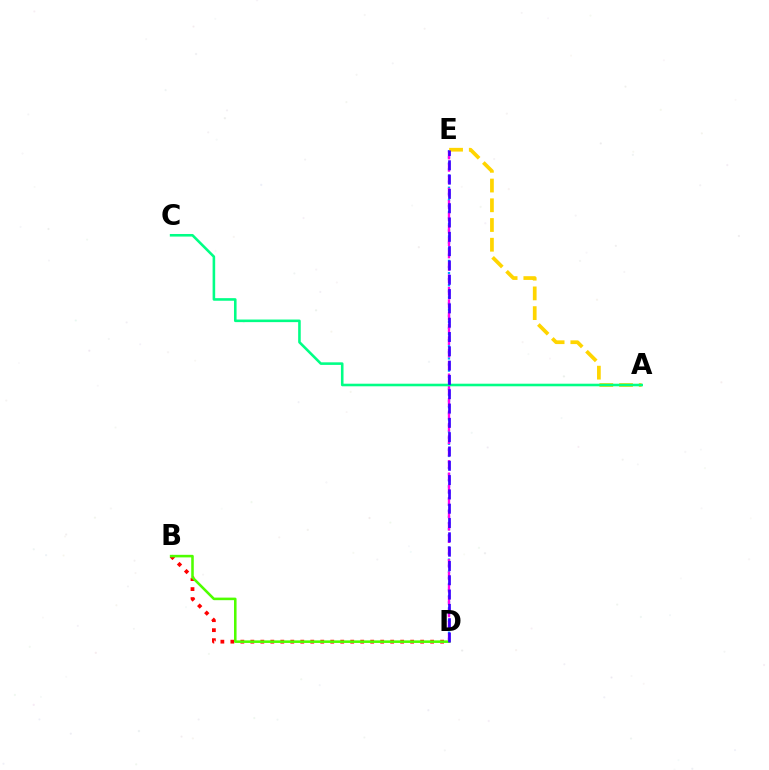{('D', 'E'): [{'color': '#009eff', 'line_style': 'dotted', 'thickness': 1.66}, {'color': '#ff00ed', 'line_style': 'dashed', 'thickness': 1.68}, {'color': '#3700ff', 'line_style': 'dashed', 'thickness': 1.94}], ('B', 'D'): [{'color': '#ff0000', 'line_style': 'dotted', 'thickness': 2.71}, {'color': '#4fff00', 'line_style': 'solid', 'thickness': 1.85}], ('A', 'E'): [{'color': '#ffd500', 'line_style': 'dashed', 'thickness': 2.68}], ('A', 'C'): [{'color': '#00ff86', 'line_style': 'solid', 'thickness': 1.86}]}